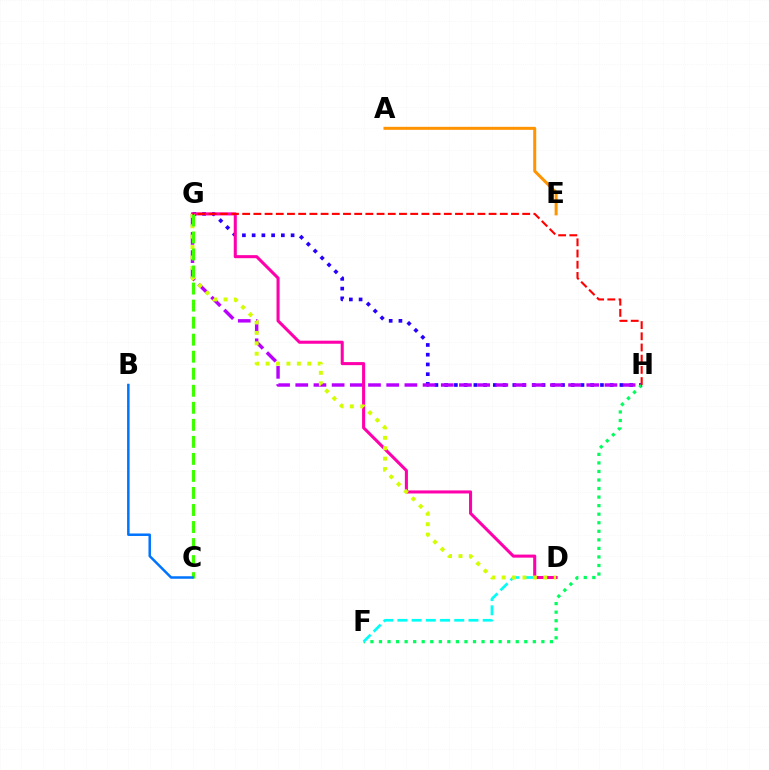{('G', 'H'): [{'color': '#2500ff', 'line_style': 'dotted', 'thickness': 2.65}, {'color': '#b900ff', 'line_style': 'dashed', 'thickness': 2.47}, {'color': '#ff0000', 'line_style': 'dashed', 'thickness': 1.52}], ('F', 'H'): [{'color': '#00ff5c', 'line_style': 'dotted', 'thickness': 2.32}], ('D', 'F'): [{'color': '#00fff6', 'line_style': 'dashed', 'thickness': 1.93}], ('D', 'G'): [{'color': '#ff00ac', 'line_style': 'solid', 'thickness': 2.2}, {'color': '#d1ff00', 'line_style': 'dotted', 'thickness': 2.83}], ('C', 'G'): [{'color': '#3dff00', 'line_style': 'dashed', 'thickness': 2.31}], ('A', 'E'): [{'color': '#ff9400', 'line_style': 'solid', 'thickness': 2.16}], ('B', 'C'): [{'color': '#0074ff', 'line_style': 'solid', 'thickness': 1.8}]}